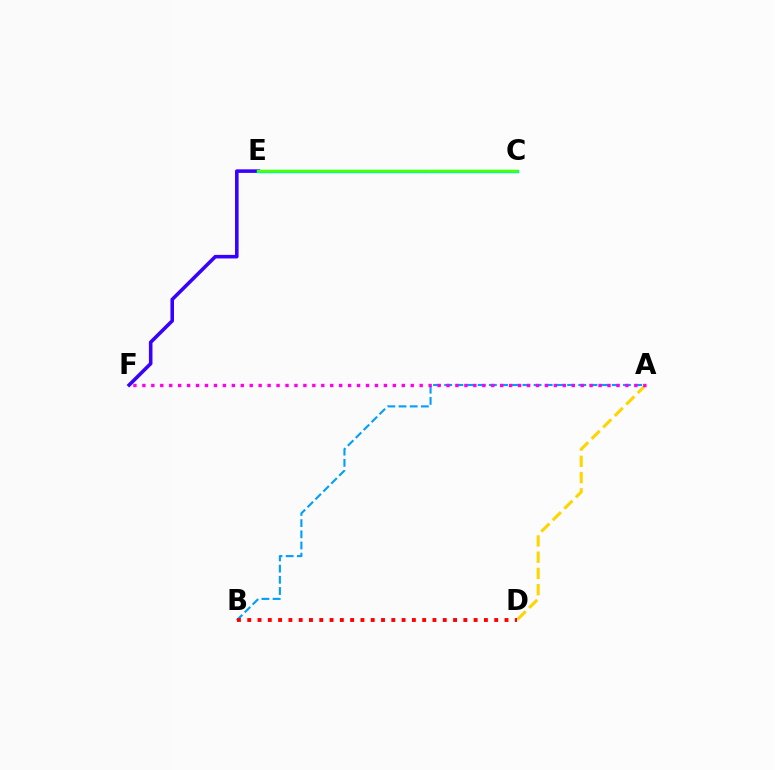{('A', 'B'): [{'color': '#009eff', 'line_style': 'dashed', 'thickness': 1.52}], ('E', 'F'): [{'color': '#3700ff', 'line_style': 'solid', 'thickness': 2.56}], ('A', 'D'): [{'color': '#ffd500', 'line_style': 'dashed', 'thickness': 2.21}], ('A', 'F'): [{'color': '#ff00ed', 'line_style': 'dotted', 'thickness': 2.43}], ('C', 'E'): [{'color': '#00ff86', 'line_style': 'solid', 'thickness': 2.48}, {'color': '#4fff00', 'line_style': 'solid', 'thickness': 1.57}], ('B', 'D'): [{'color': '#ff0000', 'line_style': 'dotted', 'thickness': 2.8}]}